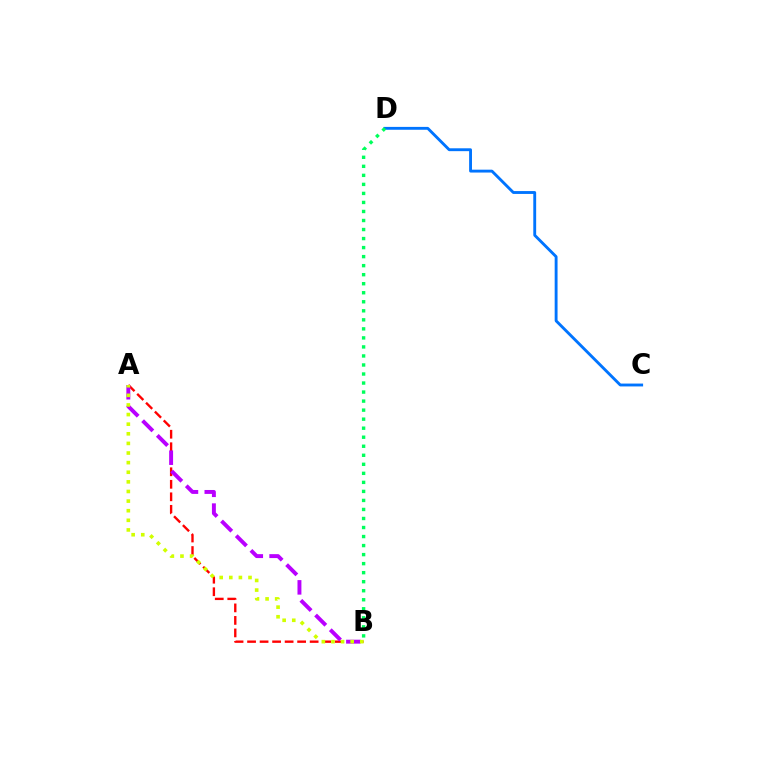{('A', 'B'): [{'color': '#ff0000', 'line_style': 'dashed', 'thickness': 1.7}, {'color': '#b900ff', 'line_style': 'dashed', 'thickness': 2.82}, {'color': '#d1ff00', 'line_style': 'dotted', 'thickness': 2.61}], ('C', 'D'): [{'color': '#0074ff', 'line_style': 'solid', 'thickness': 2.06}], ('B', 'D'): [{'color': '#00ff5c', 'line_style': 'dotted', 'thickness': 2.45}]}